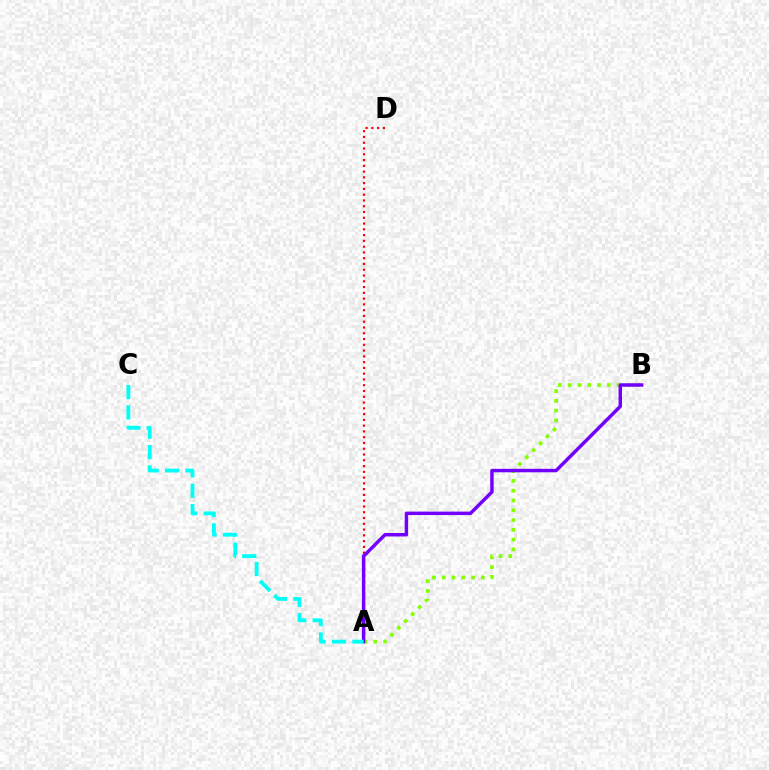{('A', 'D'): [{'color': '#ff0000', 'line_style': 'dotted', 'thickness': 1.57}], ('A', 'B'): [{'color': '#84ff00', 'line_style': 'dotted', 'thickness': 2.66}, {'color': '#7200ff', 'line_style': 'solid', 'thickness': 2.49}], ('A', 'C'): [{'color': '#00fff6', 'line_style': 'dashed', 'thickness': 2.76}]}